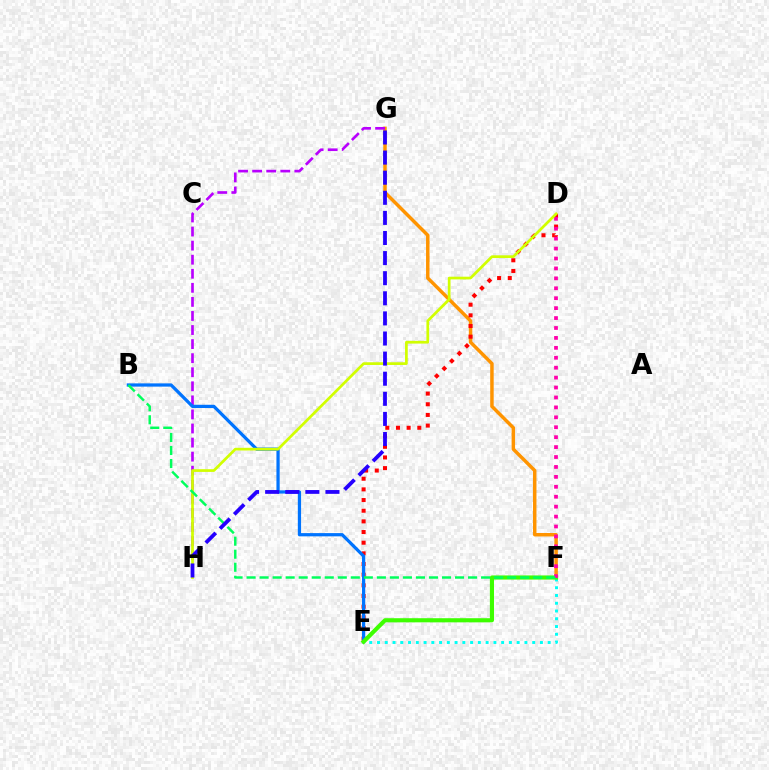{('F', 'G'): [{'color': '#ff9400', 'line_style': 'solid', 'thickness': 2.5}], ('G', 'H'): [{'color': '#b900ff', 'line_style': 'dashed', 'thickness': 1.91}, {'color': '#2500ff', 'line_style': 'dashed', 'thickness': 2.73}], ('E', 'F'): [{'color': '#00fff6', 'line_style': 'dotted', 'thickness': 2.11}, {'color': '#3dff00', 'line_style': 'solid', 'thickness': 2.97}], ('D', 'E'): [{'color': '#ff0000', 'line_style': 'dotted', 'thickness': 2.9}], ('B', 'E'): [{'color': '#0074ff', 'line_style': 'solid', 'thickness': 2.33}], ('D', 'F'): [{'color': '#ff00ac', 'line_style': 'dotted', 'thickness': 2.7}], ('D', 'H'): [{'color': '#d1ff00', 'line_style': 'solid', 'thickness': 1.96}], ('B', 'F'): [{'color': '#00ff5c', 'line_style': 'dashed', 'thickness': 1.77}]}